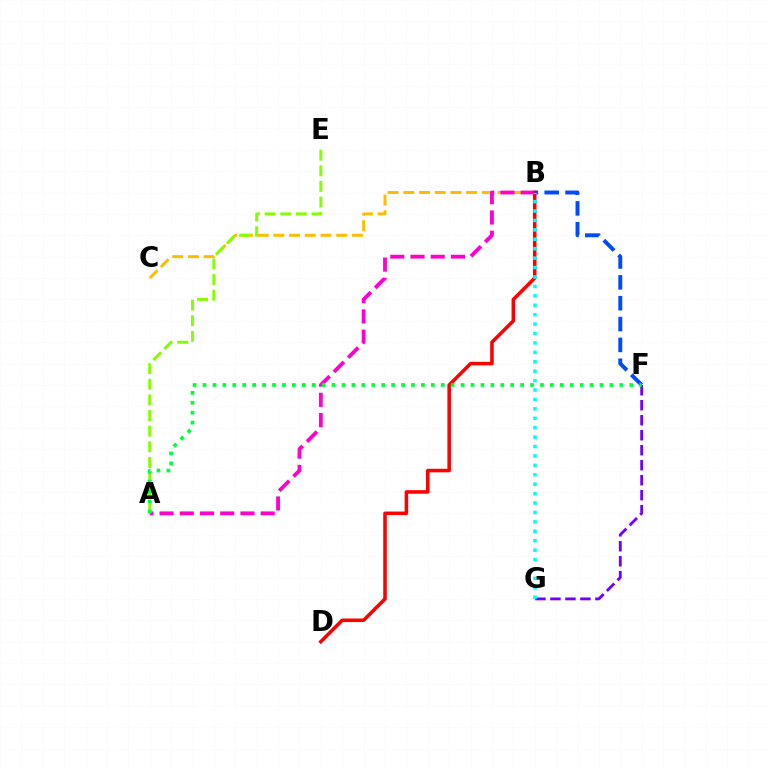{('F', 'G'): [{'color': '#7200ff', 'line_style': 'dashed', 'thickness': 2.04}], ('B', 'C'): [{'color': '#ffbd00', 'line_style': 'dashed', 'thickness': 2.13}], ('A', 'B'): [{'color': '#ff00cf', 'line_style': 'dashed', 'thickness': 2.75}], ('B', 'D'): [{'color': '#ff0000', 'line_style': 'solid', 'thickness': 2.56}], ('A', 'E'): [{'color': '#84ff00', 'line_style': 'dashed', 'thickness': 2.12}], ('B', 'F'): [{'color': '#004bff', 'line_style': 'dashed', 'thickness': 2.83}], ('B', 'G'): [{'color': '#00fff6', 'line_style': 'dotted', 'thickness': 2.56}], ('A', 'F'): [{'color': '#00ff39', 'line_style': 'dotted', 'thickness': 2.7}]}